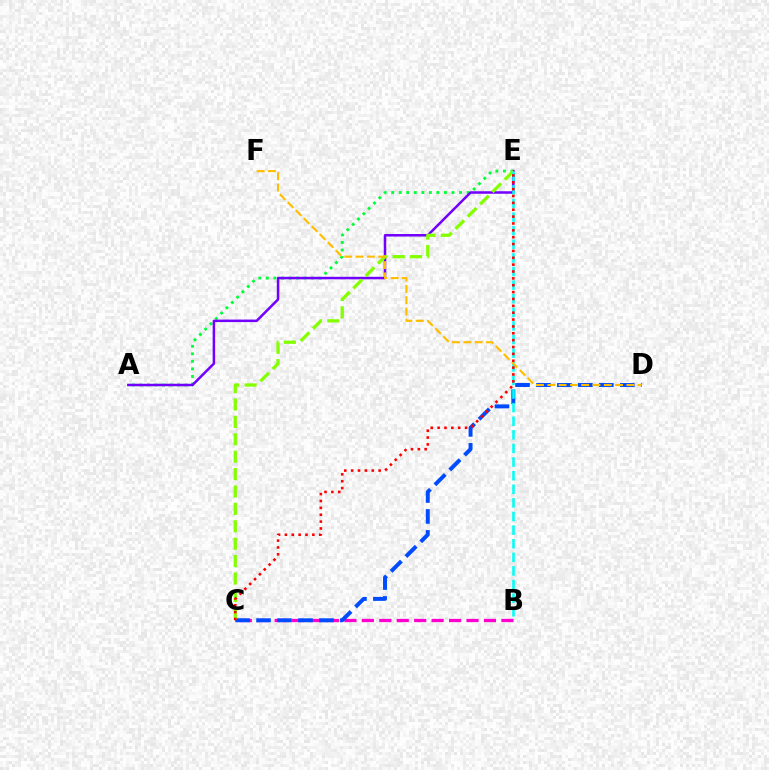{('B', 'C'): [{'color': '#ff00cf', 'line_style': 'dashed', 'thickness': 2.37}], ('C', 'D'): [{'color': '#004bff', 'line_style': 'dashed', 'thickness': 2.85}], ('A', 'E'): [{'color': '#00ff39', 'line_style': 'dotted', 'thickness': 2.05}, {'color': '#7200ff', 'line_style': 'solid', 'thickness': 1.81}], ('C', 'E'): [{'color': '#84ff00', 'line_style': 'dashed', 'thickness': 2.36}, {'color': '#ff0000', 'line_style': 'dotted', 'thickness': 1.87}], ('B', 'E'): [{'color': '#00fff6', 'line_style': 'dashed', 'thickness': 1.85}], ('D', 'F'): [{'color': '#ffbd00', 'line_style': 'dashed', 'thickness': 1.54}]}